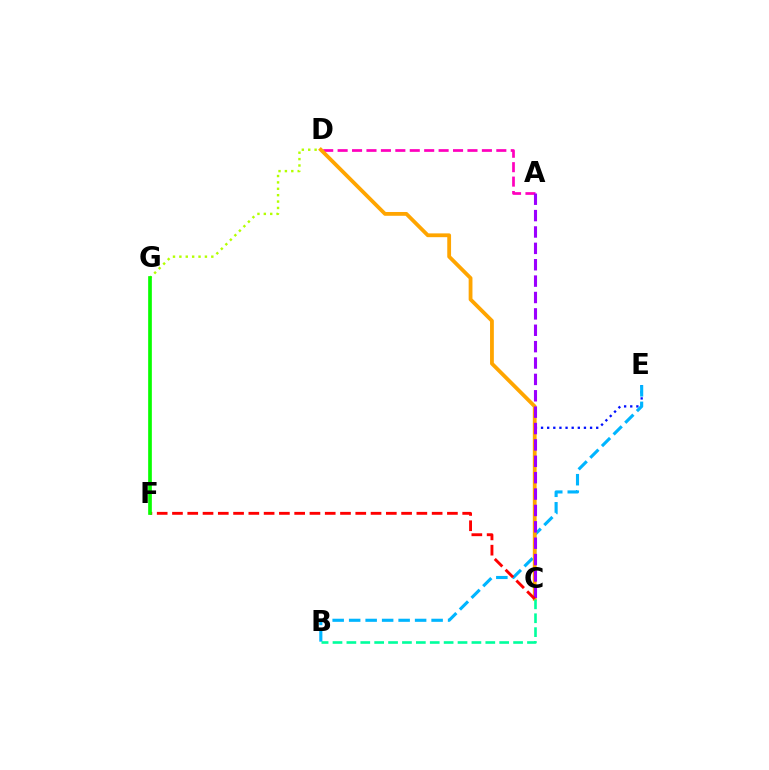{('C', 'E'): [{'color': '#0010ff', 'line_style': 'dotted', 'thickness': 1.67}], ('A', 'D'): [{'color': '#ff00bd', 'line_style': 'dashed', 'thickness': 1.96}], ('B', 'E'): [{'color': '#00b5ff', 'line_style': 'dashed', 'thickness': 2.24}], ('D', 'G'): [{'color': '#b3ff00', 'line_style': 'dotted', 'thickness': 1.73}], ('C', 'D'): [{'color': '#ffa500', 'line_style': 'solid', 'thickness': 2.74}], ('A', 'C'): [{'color': '#9b00ff', 'line_style': 'dashed', 'thickness': 2.23}], ('C', 'F'): [{'color': '#ff0000', 'line_style': 'dashed', 'thickness': 2.08}], ('B', 'C'): [{'color': '#00ff9d', 'line_style': 'dashed', 'thickness': 1.89}], ('F', 'G'): [{'color': '#08ff00', 'line_style': 'solid', 'thickness': 2.65}]}